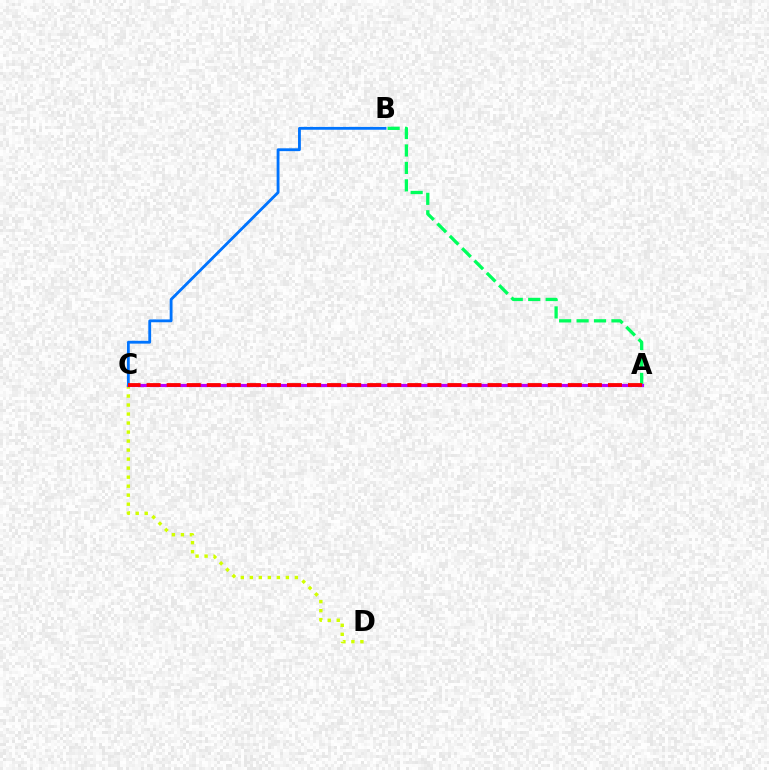{('C', 'D'): [{'color': '#d1ff00', 'line_style': 'dotted', 'thickness': 2.45}], ('A', 'B'): [{'color': '#00ff5c', 'line_style': 'dashed', 'thickness': 2.37}], ('A', 'C'): [{'color': '#b900ff', 'line_style': 'solid', 'thickness': 2.29}, {'color': '#ff0000', 'line_style': 'dashed', 'thickness': 2.72}], ('B', 'C'): [{'color': '#0074ff', 'line_style': 'solid', 'thickness': 2.04}]}